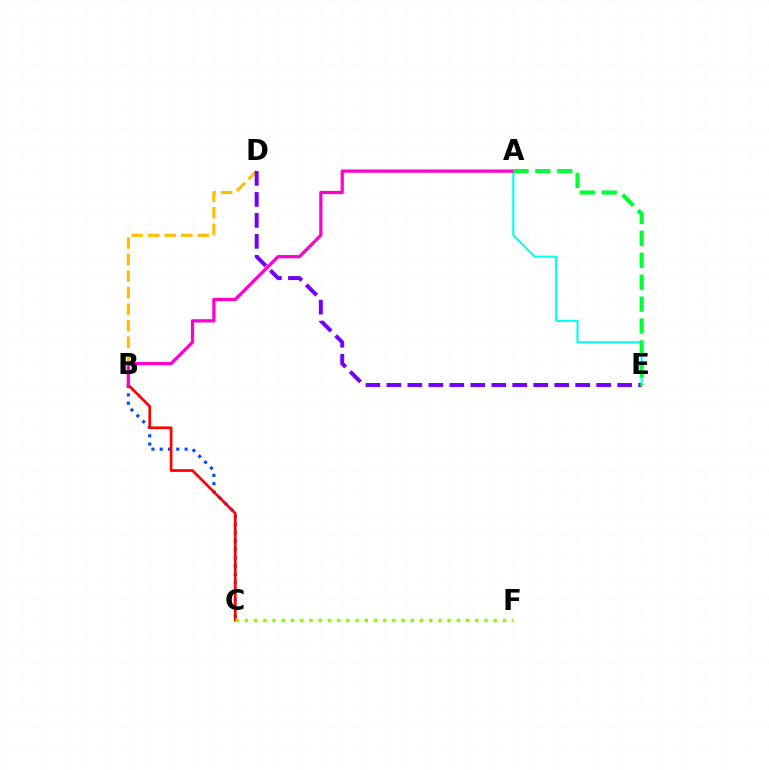{('B', 'D'): [{'color': '#ffbd00', 'line_style': 'dashed', 'thickness': 2.25}], ('B', 'C'): [{'color': '#004bff', 'line_style': 'dotted', 'thickness': 2.25}, {'color': '#ff0000', 'line_style': 'solid', 'thickness': 1.94}], ('D', 'E'): [{'color': '#7200ff', 'line_style': 'dashed', 'thickness': 2.85}], ('A', 'E'): [{'color': '#00fff6', 'line_style': 'solid', 'thickness': 1.53}, {'color': '#00ff39', 'line_style': 'dashed', 'thickness': 2.98}], ('A', 'B'): [{'color': '#ff00cf', 'line_style': 'solid', 'thickness': 2.33}], ('C', 'F'): [{'color': '#84ff00', 'line_style': 'dotted', 'thickness': 2.5}]}